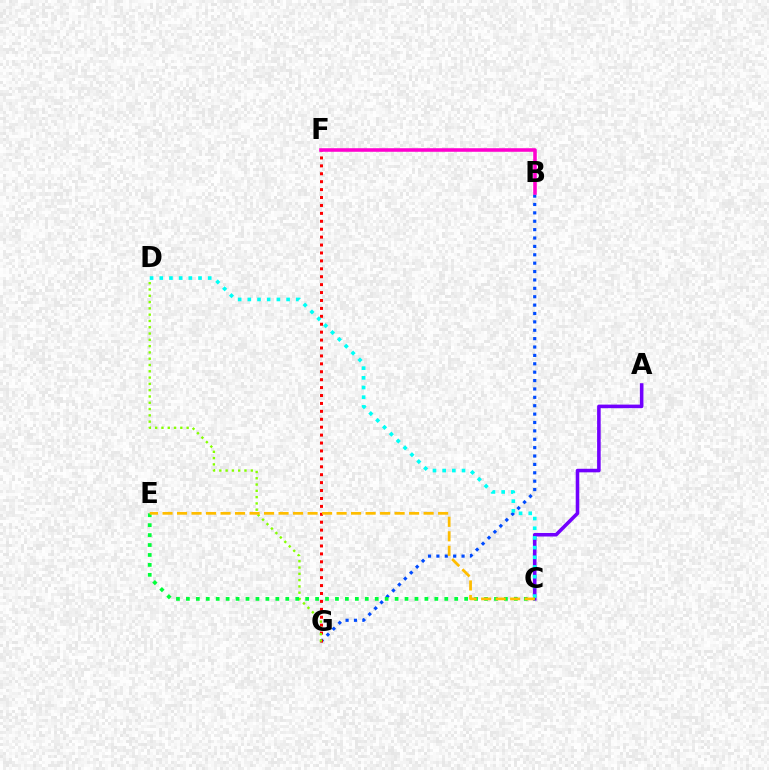{('B', 'G'): [{'color': '#004bff', 'line_style': 'dotted', 'thickness': 2.28}], ('A', 'C'): [{'color': '#7200ff', 'line_style': 'solid', 'thickness': 2.57}], ('F', 'G'): [{'color': '#ff0000', 'line_style': 'dotted', 'thickness': 2.15}], ('D', 'G'): [{'color': '#84ff00', 'line_style': 'dotted', 'thickness': 1.71}], ('C', 'D'): [{'color': '#00fff6', 'line_style': 'dotted', 'thickness': 2.63}], ('C', 'E'): [{'color': '#00ff39', 'line_style': 'dotted', 'thickness': 2.7}, {'color': '#ffbd00', 'line_style': 'dashed', 'thickness': 1.97}], ('B', 'F'): [{'color': '#ff00cf', 'line_style': 'solid', 'thickness': 2.56}]}